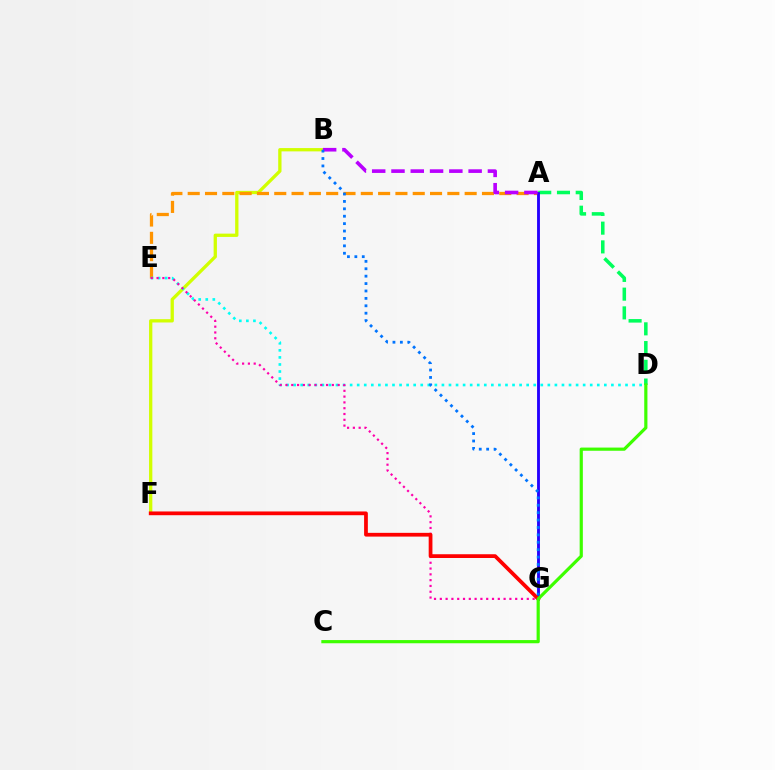{('A', 'D'): [{'color': '#00ff5c', 'line_style': 'dashed', 'thickness': 2.55}], ('B', 'F'): [{'color': '#d1ff00', 'line_style': 'solid', 'thickness': 2.37}], ('A', 'E'): [{'color': '#ff9400', 'line_style': 'dashed', 'thickness': 2.35}], ('A', 'G'): [{'color': '#2500ff', 'line_style': 'solid', 'thickness': 2.06}], ('D', 'E'): [{'color': '#00fff6', 'line_style': 'dotted', 'thickness': 1.92}], ('E', 'G'): [{'color': '#ff00ac', 'line_style': 'dotted', 'thickness': 1.58}], ('F', 'G'): [{'color': '#ff0000', 'line_style': 'solid', 'thickness': 2.7}], ('A', 'B'): [{'color': '#b900ff', 'line_style': 'dashed', 'thickness': 2.62}], ('B', 'G'): [{'color': '#0074ff', 'line_style': 'dotted', 'thickness': 2.01}], ('C', 'D'): [{'color': '#3dff00', 'line_style': 'solid', 'thickness': 2.29}]}